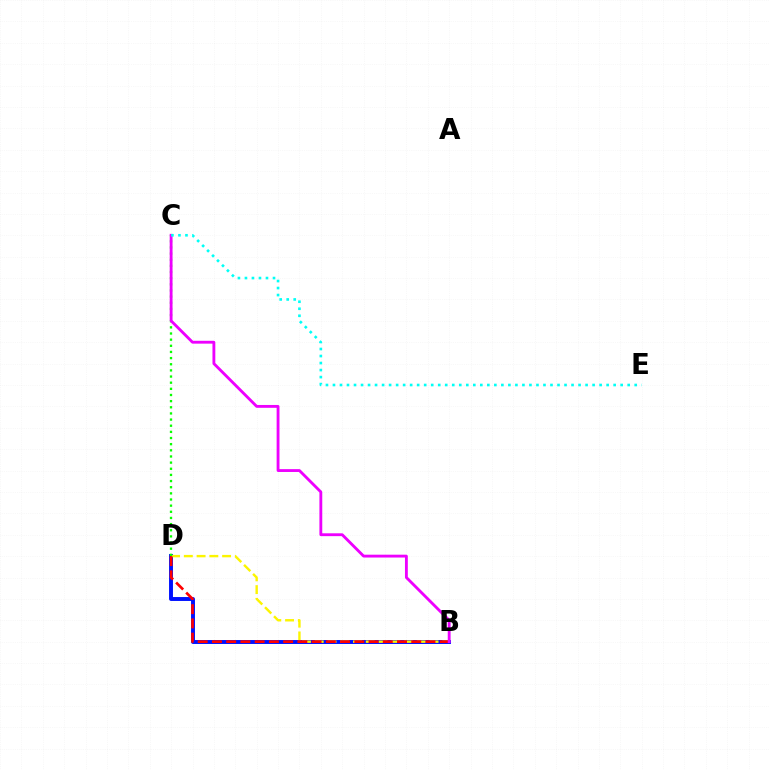{('B', 'D'): [{'color': '#0010ff', 'line_style': 'solid', 'thickness': 2.82}, {'color': '#fcf500', 'line_style': 'dashed', 'thickness': 1.73}, {'color': '#ff0000', 'line_style': 'dashed', 'thickness': 1.93}], ('C', 'D'): [{'color': '#08ff00', 'line_style': 'dotted', 'thickness': 1.67}], ('B', 'C'): [{'color': '#ee00ff', 'line_style': 'solid', 'thickness': 2.05}], ('C', 'E'): [{'color': '#00fff6', 'line_style': 'dotted', 'thickness': 1.91}]}